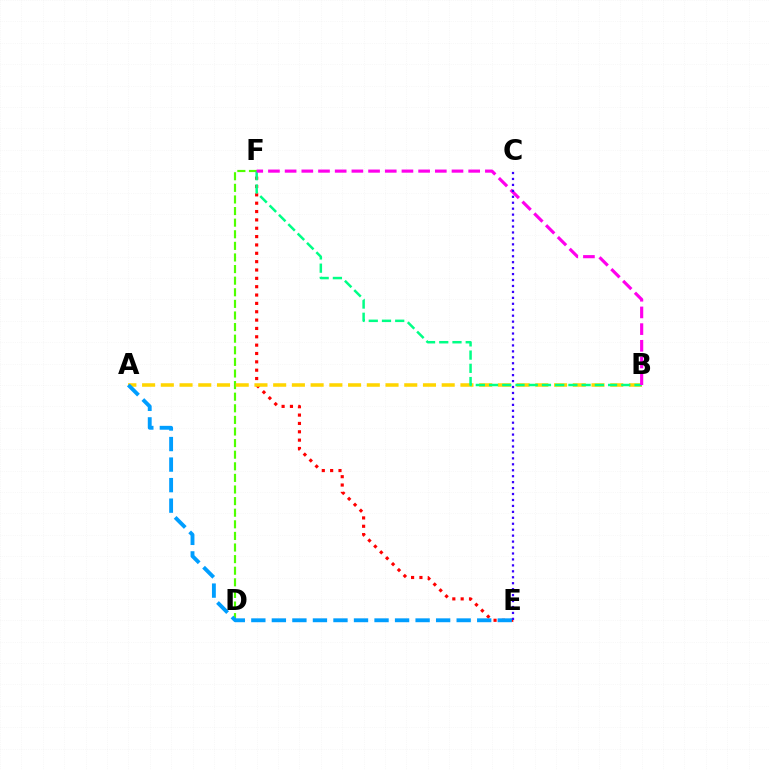{('D', 'F'): [{'color': '#4fff00', 'line_style': 'dashed', 'thickness': 1.58}], ('E', 'F'): [{'color': '#ff0000', 'line_style': 'dotted', 'thickness': 2.27}], ('A', 'B'): [{'color': '#ffd500', 'line_style': 'dashed', 'thickness': 2.54}], ('B', 'F'): [{'color': '#00ff86', 'line_style': 'dashed', 'thickness': 1.8}, {'color': '#ff00ed', 'line_style': 'dashed', 'thickness': 2.27}], ('A', 'E'): [{'color': '#009eff', 'line_style': 'dashed', 'thickness': 2.79}], ('C', 'E'): [{'color': '#3700ff', 'line_style': 'dotted', 'thickness': 1.62}]}